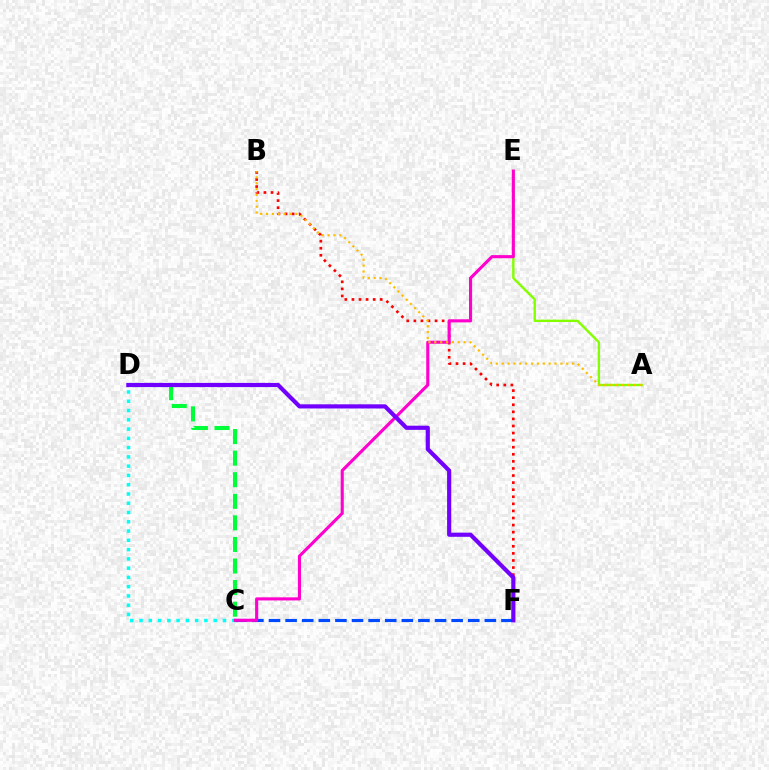{('C', 'D'): [{'color': '#00ff39', 'line_style': 'dashed', 'thickness': 2.93}, {'color': '#00fff6', 'line_style': 'dotted', 'thickness': 2.52}], ('A', 'E'): [{'color': '#84ff00', 'line_style': 'solid', 'thickness': 1.72}], ('C', 'F'): [{'color': '#004bff', 'line_style': 'dashed', 'thickness': 2.26}], ('B', 'F'): [{'color': '#ff0000', 'line_style': 'dotted', 'thickness': 1.92}], ('C', 'E'): [{'color': '#ff00cf', 'line_style': 'solid', 'thickness': 2.23}], ('A', 'B'): [{'color': '#ffbd00', 'line_style': 'dotted', 'thickness': 1.59}], ('D', 'F'): [{'color': '#7200ff', 'line_style': 'solid', 'thickness': 3.0}]}